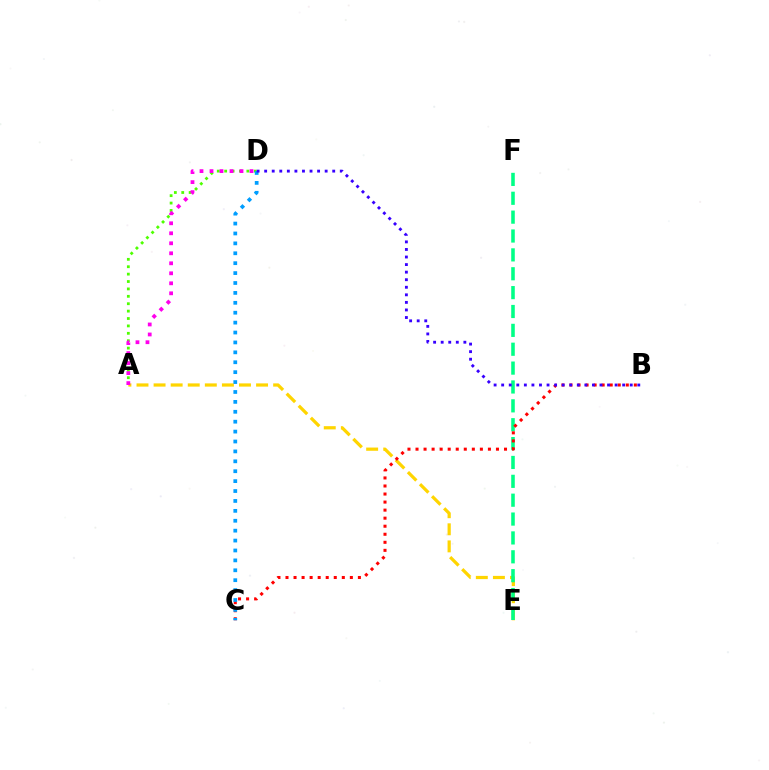{('A', 'E'): [{'color': '#ffd500', 'line_style': 'dashed', 'thickness': 2.32}], ('A', 'D'): [{'color': '#4fff00', 'line_style': 'dotted', 'thickness': 2.01}, {'color': '#ff00ed', 'line_style': 'dotted', 'thickness': 2.72}], ('E', 'F'): [{'color': '#00ff86', 'line_style': 'dashed', 'thickness': 2.56}], ('B', 'C'): [{'color': '#ff0000', 'line_style': 'dotted', 'thickness': 2.19}], ('C', 'D'): [{'color': '#009eff', 'line_style': 'dotted', 'thickness': 2.69}], ('B', 'D'): [{'color': '#3700ff', 'line_style': 'dotted', 'thickness': 2.05}]}